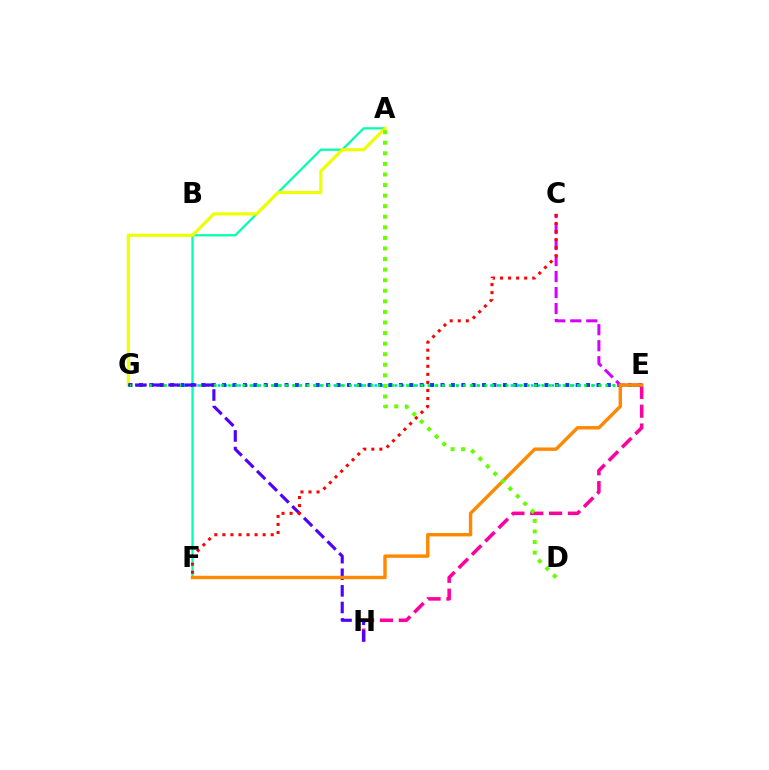{('E', 'G'): [{'color': '#00c7ff', 'line_style': 'dotted', 'thickness': 1.85}, {'color': '#003fff', 'line_style': 'dotted', 'thickness': 2.83}, {'color': '#00ff27', 'line_style': 'dotted', 'thickness': 1.93}], ('A', 'F'): [{'color': '#00ffaf', 'line_style': 'solid', 'thickness': 1.6}], ('E', 'H'): [{'color': '#ff00a0', 'line_style': 'dashed', 'thickness': 2.56}], ('A', 'G'): [{'color': '#eeff00', 'line_style': 'solid', 'thickness': 2.27}], ('G', 'H'): [{'color': '#4f00ff', 'line_style': 'dashed', 'thickness': 2.26}], ('C', 'E'): [{'color': '#d600ff', 'line_style': 'dashed', 'thickness': 2.17}], ('E', 'F'): [{'color': '#ff8800', 'line_style': 'solid', 'thickness': 2.45}], ('C', 'F'): [{'color': '#ff0000', 'line_style': 'dotted', 'thickness': 2.19}], ('A', 'D'): [{'color': '#66ff00', 'line_style': 'dotted', 'thickness': 2.87}]}